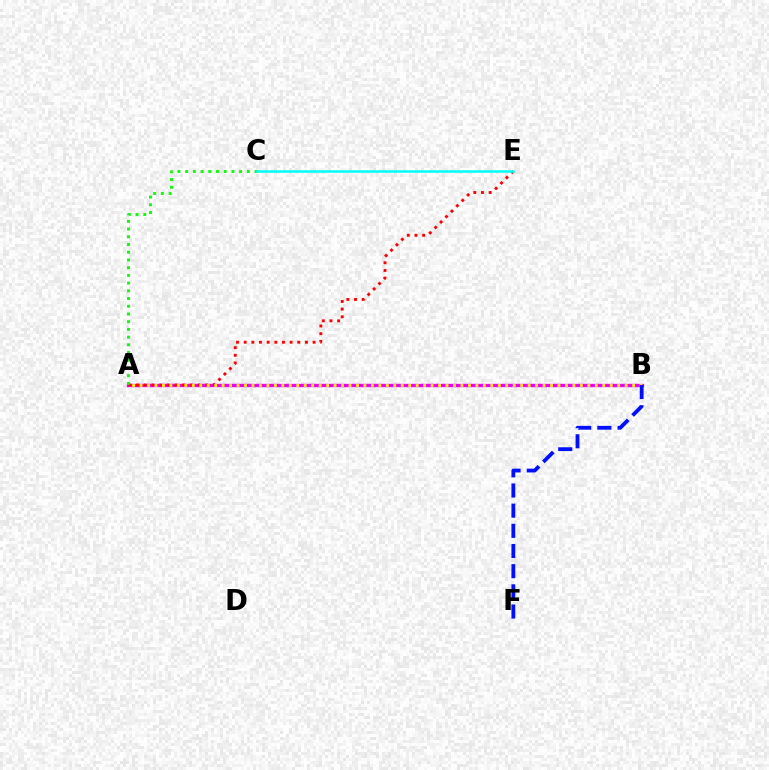{('A', 'B'): [{'color': '#ee00ff', 'line_style': 'solid', 'thickness': 2.41}, {'color': '#fcf500', 'line_style': 'dotted', 'thickness': 2.03}], ('A', 'E'): [{'color': '#ff0000', 'line_style': 'dotted', 'thickness': 2.08}], ('A', 'C'): [{'color': '#08ff00', 'line_style': 'dotted', 'thickness': 2.1}], ('C', 'E'): [{'color': '#00fff6', 'line_style': 'solid', 'thickness': 1.81}], ('B', 'F'): [{'color': '#0010ff', 'line_style': 'dashed', 'thickness': 2.74}]}